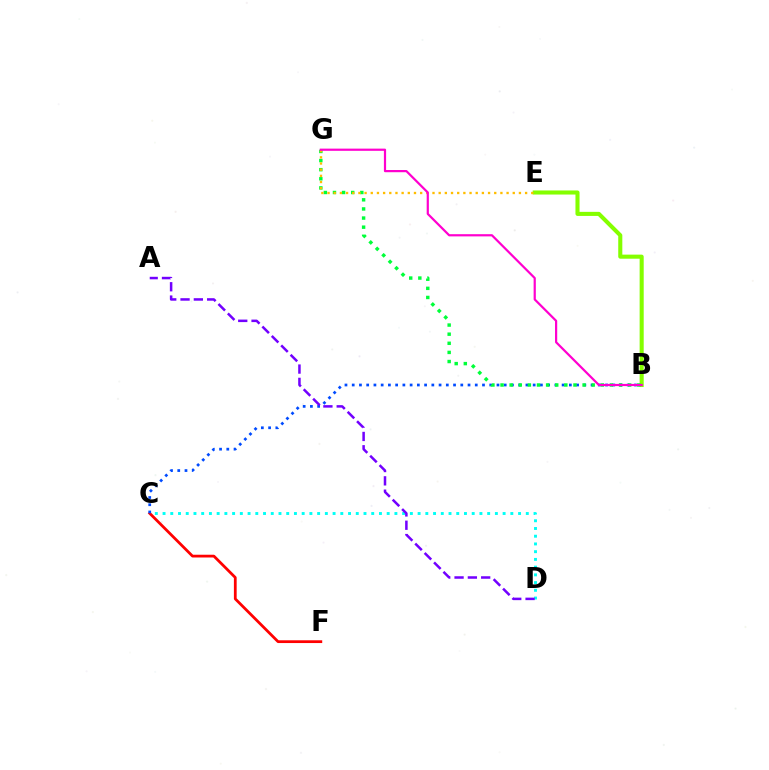{('C', 'D'): [{'color': '#00fff6', 'line_style': 'dotted', 'thickness': 2.1}], ('C', 'F'): [{'color': '#ff0000', 'line_style': 'solid', 'thickness': 1.99}], ('B', 'C'): [{'color': '#004bff', 'line_style': 'dotted', 'thickness': 1.97}], ('B', 'E'): [{'color': '#84ff00', 'line_style': 'solid', 'thickness': 2.93}], ('A', 'D'): [{'color': '#7200ff', 'line_style': 'dashed', 'thickness': 1.81}], ('B', 'G'): [{'color': '#00ff39', 'line_style': 'dotted', 'thickness': 2.48}, {'color': '#ff00cf', 'line_style': 'solid', 'thickness': 1.59}], ('E', 'G'): [{'color': '#ffbd00', 'line_style': 'dotted', 'thickness': 1.68}]}